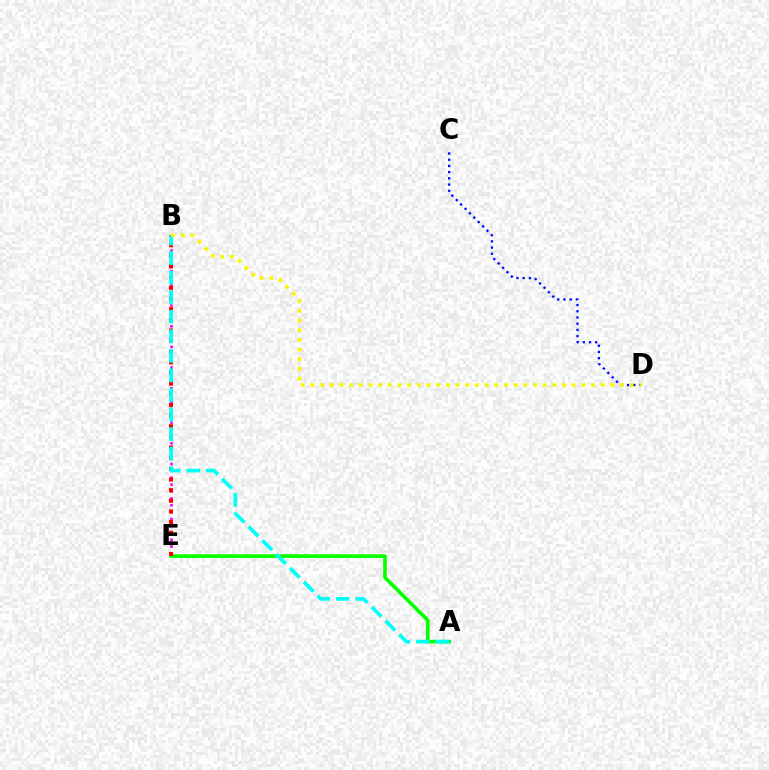{('B', 'E'): [{'color': '#ee00ff', 'line_style': 'dotted', 'thickness': 1.87}, {'color': '#ff0000', 'line_style': 'dotted', 'thickness': 2.89}], ('A', 'E'): [{'color': '#08ff00', 'line_style': 'solid', 'thickness': 2.63}], ('A', 'B'): [{'color': '#00fff6', 'line_style': 'dashed', 'thickness': 2.66}], ('C', 'D'): [{'color': '#0010ff', 'line_style': 'dotted', 'thickness': 1.69}], ('B', 'D'): [{'color': '#fcf500', 'line_style': 'dotted', 'thickness': 2.63}]}